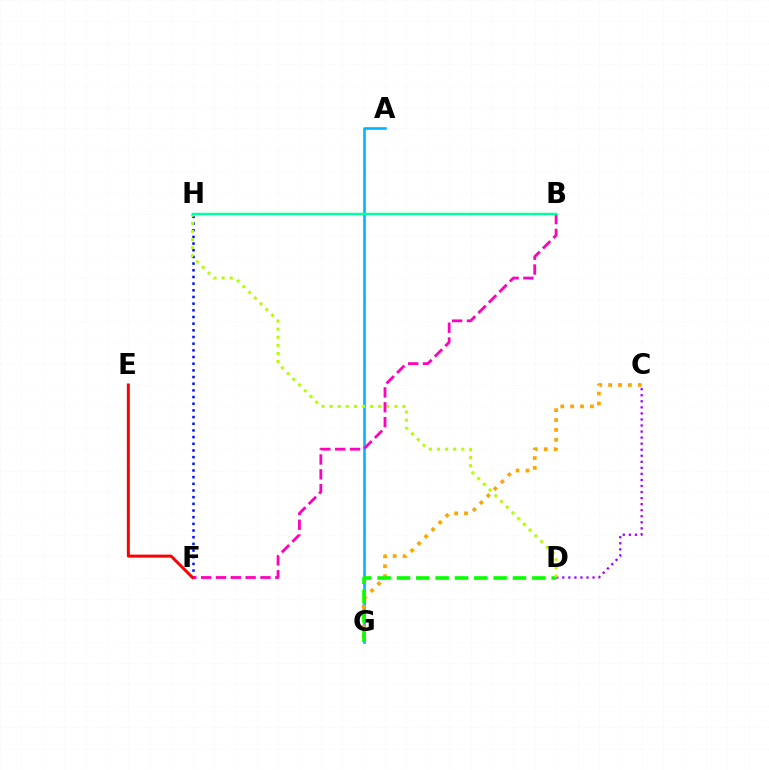{('A', 'G'): [{'color': '#00b5ff', 'line_style': 'solid', 'thickness': 1.88}], ('C', 'G'): [{'color': '#ffa500', 'line_style': 'dotted', 'thickness': 2.69}], ('F', 'H'): [{'color': '#0010ff', 'line_style': 'dotted', 'thickness': 1.81}], ('C', 'D'): [{'color': '#9b00ff', 'line_style': 'dotted', 'thickness': 1.64}], ('D', 'G'): [{'color': '#08ff00', 'line_style': 'dashed', 'thickness': 2.63}], ('D', 'H'): [{'color': '#b3ff00', 'line_style': 'dotted', 'thickness': 2.2}], ('B', 'F'): [{'color': '#ff00bd', 'line_style': 'dashed', 'thickness': 2.02}], ('B', 'H'): [{'color': '#00ff9d', 'line_style': 'solid', 'thickness': 1.79}], ('E', 'F'): [{'color': '#ff0000', 'line_style': 'solid', 'thickness': 2.15}]}